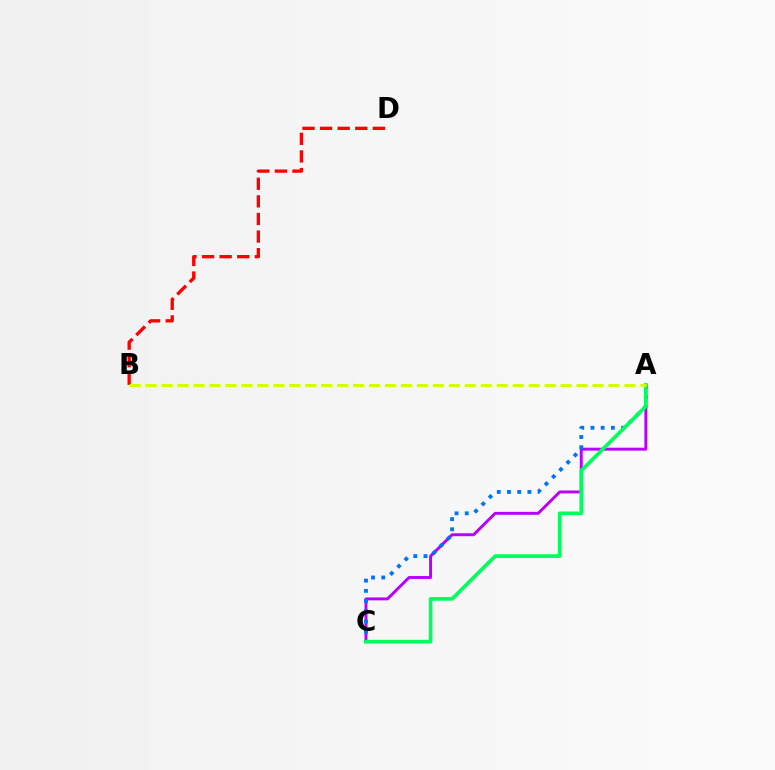{('A', 'C'): [{'color': '#b900ff', 'line_style': 'solid', 'thickness': 2.11}, {'color': '#0074ff', 'line_style': 'dotted', 'thickness': 2.77}, {'color': '#00ff5c', 'line_style': 'solid', 'thickness': 2.63}], ('B', 'D'): [{'color': '#ff0000', 'line_style': 'dashed', 'thickness': 2.39}], ('A', 'B'): [{'color': '#d1ff00', 'line_style': 'dashed', 'thickness': 2.17}]}